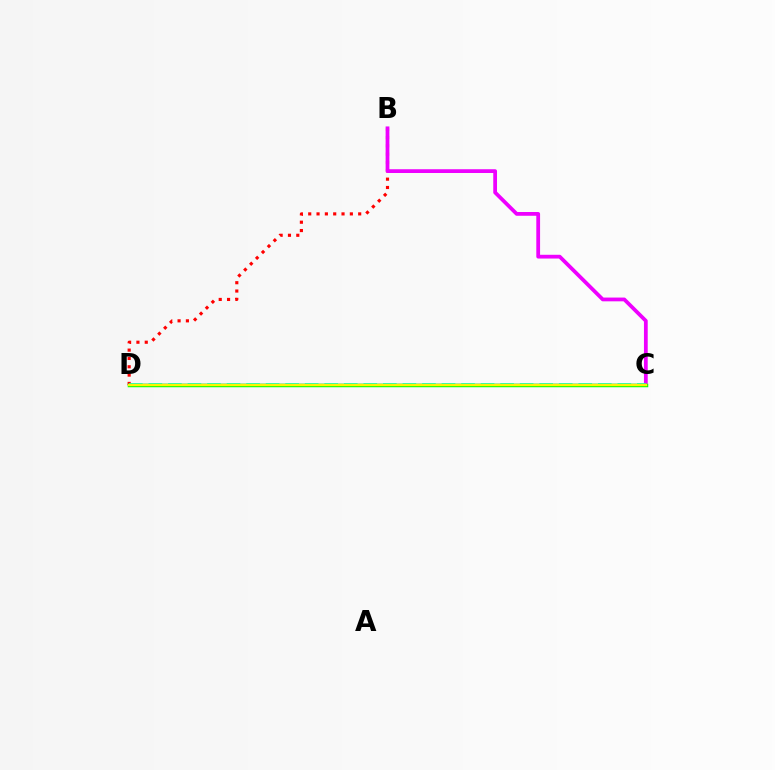{('B', 'D'): [{'color': '#ff0000', 'line_style': 'dotted', 'thickness': 2.26}], ('C', 'D'): [{'color': '#0010ff', 'line_style': 'solid', 'thickness': 1.62}, {'color': '#00fff6', 'line_style': 'dashed', 'thickness': 2.65}, {'color': '#08ff00', 'line_style': 'solid', 'thickness': 2.51}, {'color': '#fcf500', 'line_style': 'solid', 'thickness': 1.69}], ('B', 'C'): [{'color': '#ee00ff', 'line_style': 'solid', 'thickness': 2.71}]}